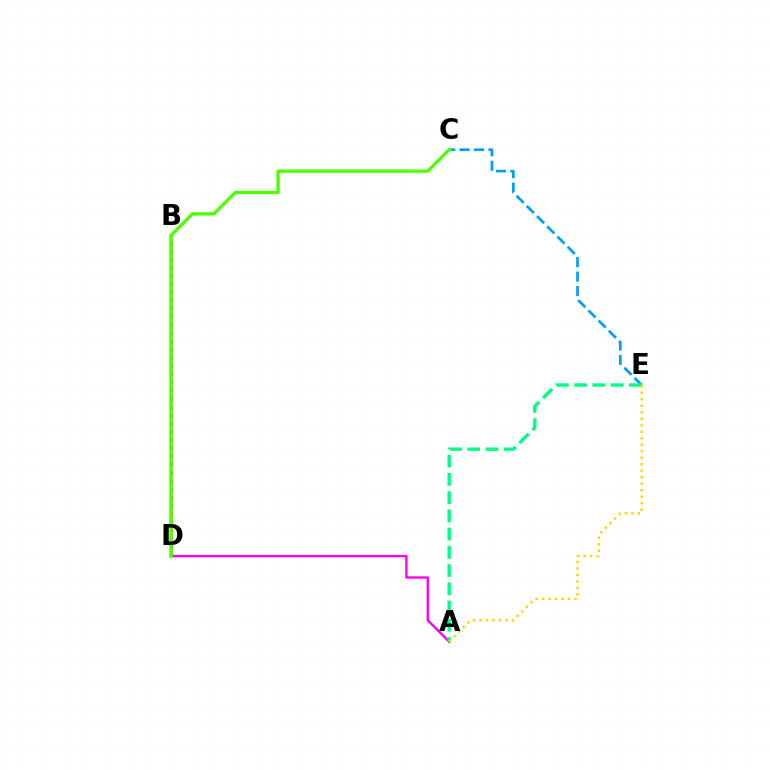{('B', 'D'): [{'color': '#3700ff', 'line_style': 'solid', 'thickness': 1.68}, {'color': '#ff0000', 'line_style': 'dotted', 'thickness': 2.23}], ('C', 'E'): [{'color': '#009eff', 'line_style': 'dashed', 'thickness': 1.96}], ('A', 'D'): [{'color': '#ff00ed', 'line_style': 'solid', 'thickness': 1.72}], ('A', 'E'): [{'color': '#00ff86', 'line_style': 'dashed', 'thickness': 2.48}, {'color': '#ffd500', 'line_style': 'dotted', 'thickness': 1.76}], ('C', 'D'): [{'color': '#4fff00', 'line_style': 'solid', 'thickness': 2.39}]}